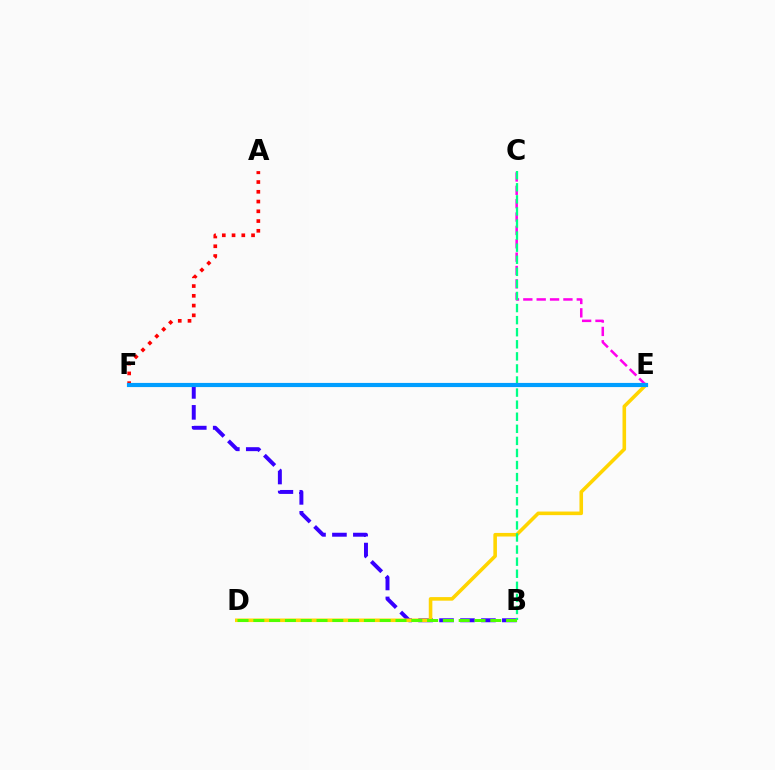{('A', 'F'): [{'color': '#ff0000', 'line_style': 'dotted', 'thickness': 2.65}], ('B', 'F'): [{'color': '#3700ff', 'line_style': 'dashed', 'thickness': 2.84}], ('D', 'E'): [{'color': '#ffd500', 'line_style': 'solid', 'thickness': 2.58}], ('C', 'E'): [{'color': '#ff00ed', 'line_style': 'dashed', 'thickness': 1.82}], ('B', 'C'): [{'color': '#00ff86', 'line_style': 'dashed', 'thickness': 1.64}], ('E', 'F'): [{'color': '#009eff', 'line_style': 'solid', 'thickness': 2.99}], ('B', 'D'): [{'color': '#4fff00', 'line_style': 'dashed', 'thickness': 2.15}]}